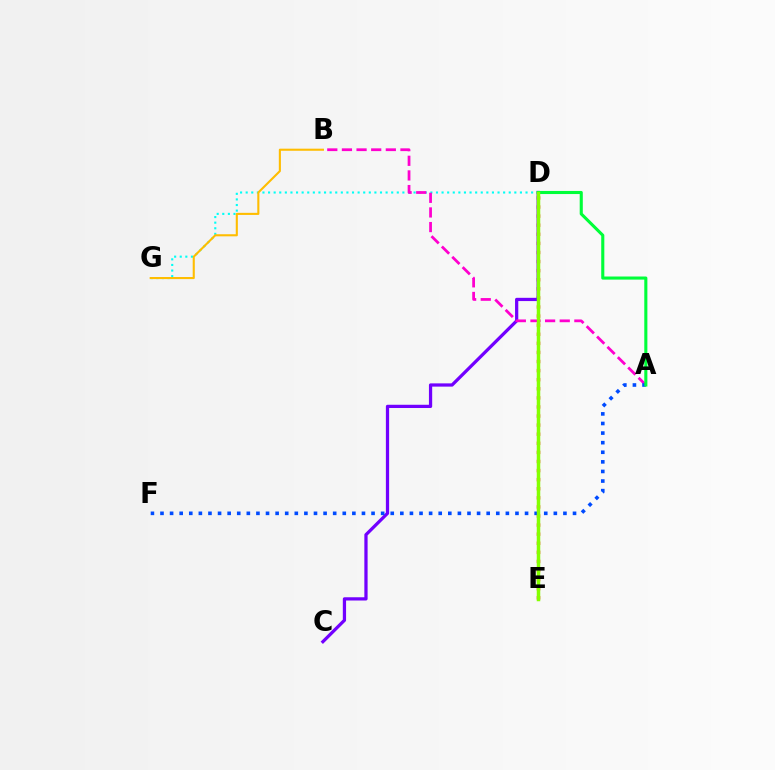{('D', 'G'): [{'color': '#00fff6', 'line_style': 'dotted', 'thickness': 1.52}], ('D', 'E'): [{'color': '#ff0000', 'line_style': 'dotted', 'thickness': 2.47}, {'color': '#84ff00', 'line_style': 'solid', 'thickness': 2.51}], ('B', 'G'): [{'color': '#ffbd00', 'line_style': 'solid', 'thickness': 1.51}], ('C', 'D'): [{'color': '#7200ff', 'line_style': 'solid', 'thickness': 2.34}], ('A', 'B'): [{'color': '#ff00cf', 'line_style': 'dashed', 'thickness': 1.99}], ('A', 'F'): [{'color': '#004bff', 'line_style': 'dotted', 'thickness': 2.61}], ('A', 'D'): [{'color': '#00ff39', 'line_style': 'solid', 'thickness': 2.23}]}